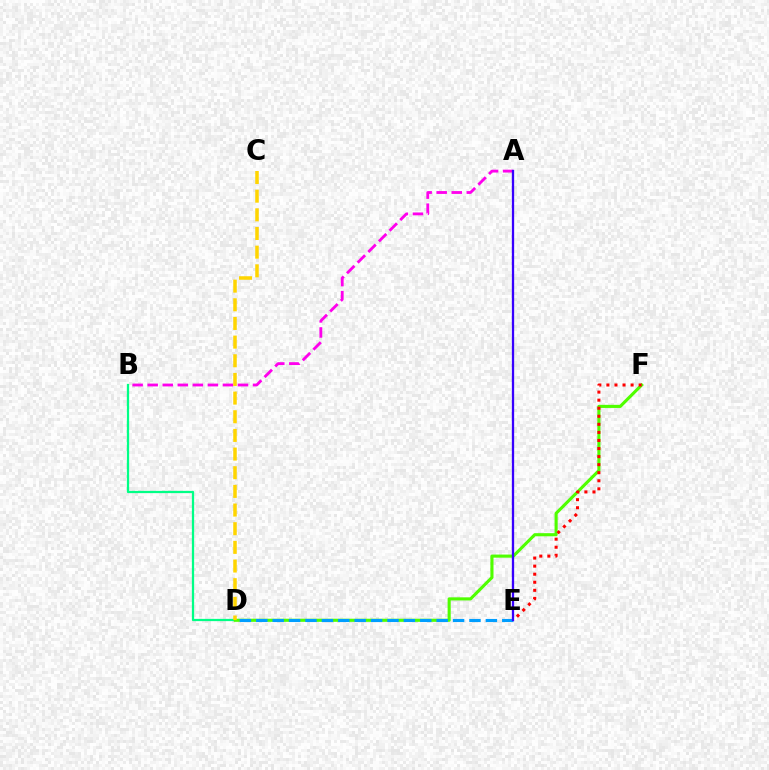{('B', 'D'): [{'color': '#00ff86', 'line_style': 'solid', 'thickness': 1.63}], ('D', 'F'): [{'color': '#4fff00', 'line_style': 'solid', 'thickness': 2.24}], ('A', 'B'): [{'color': '#ff00ed', 'line_style': 'dashed', 'thickness': 2.04}], ('E', 'F'): [{'color': '#ff0000', 'line_style': 'dotted', 'thickness': 2.19}], ('C', 'D'): [{'color': '#ffd500', 'line_style': 'dashed', 'thickness': 2.53}], ('D', 'E'): [{'color': '#009eff', 'line_style': 'dashed', 'thickness': 2.23}], ('A', 'E'): [{'color': '#3700ff', 'line_style': 'solid', 'thickness': 1.66}]}